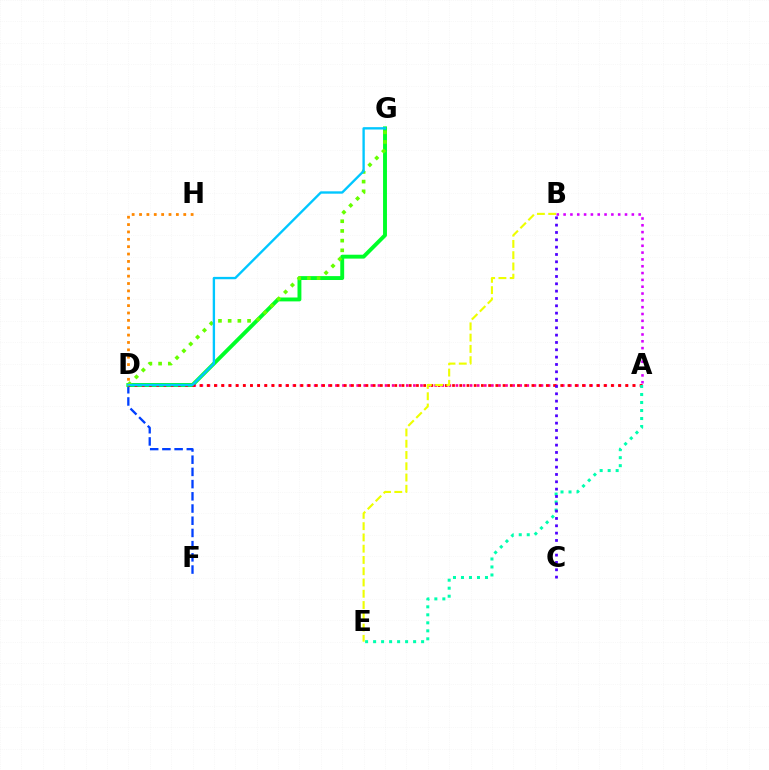{('D', 'F'): [{'color': '#003fff', 'line_style': 'dashed', 'thickness': 1.66}], ('A', 'B'): [{'color': '#d600ff', 'line_style': 'dotted', 'thickness': 1.85}], ('A', 'D'): [{'color': '#ff00a0', 'line_style': 'dotted', 'thickness': 1.93}, {'color': '#ff0000', 'line_style': 'dotted', 'thickness': 1.96}], ('D', 'G'): [{'color': '#00ff27', 'line_style': 'solid', 'thickness': 2.8}, {'color': '#66ff00', 'line_style': 'dotted', 'thickness': 2.64}, {'color': '#00c7ff', 'line_style': 'solid', 'thickness': 1.7}], ('A', 'E'): [{'color': '#00ffaf', 'line_style': 'dotted', 'thickness': 2.17}], ('B', 'C'): [{'color': '#4f00ff', 'line_style': 'dotted', 'thickness': 1.99}], ('B', 'E'): [{'color': '#eeff00', 'line_style': 'dashed', 'thickness': 1.53}], ('D', 'H'): [{'color': '#ff8800', 'line_style': 'dotted', 'thickness': 2.0}]}